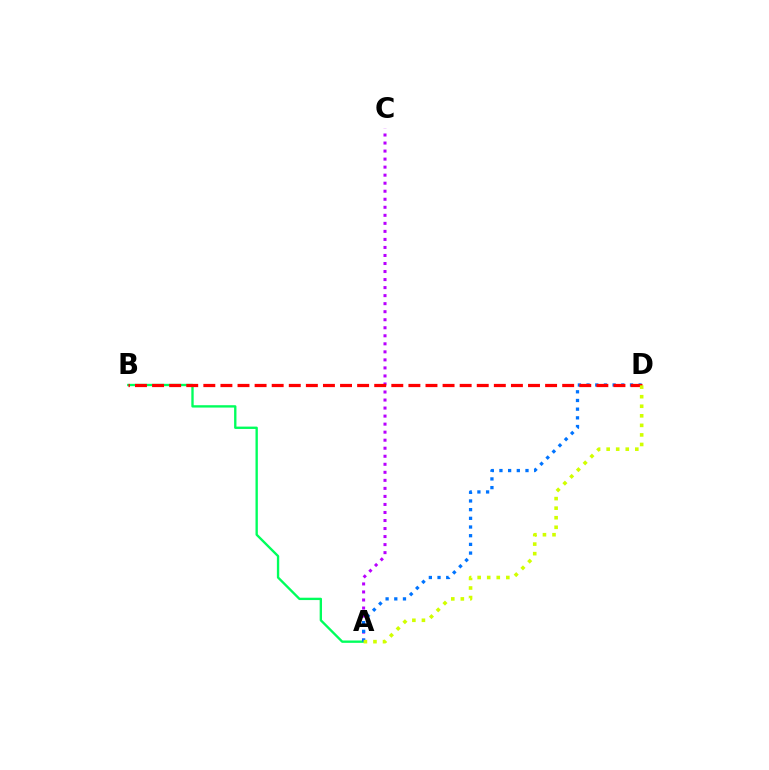{('A', 'C'): [{'color': '#b900ff', 'line_style': 'dotted', 'thickness': 2.18}], ('A', 'B'): [{'color': '#00ff5c', 'line_style': 'solid', 'thickness': 1.69}], ('A', 'D'): [{'color': '#0074ff', 'line_style': 'dotted', 'thickness': 2.36}, {'color': '#d1ff00', 'line_style': 'dotted', 'thickness': 2.6}], ('B', 'D'): [{'color': '#ff0000', 'line_style': 'dashed', 'thickness': 2.32}]}